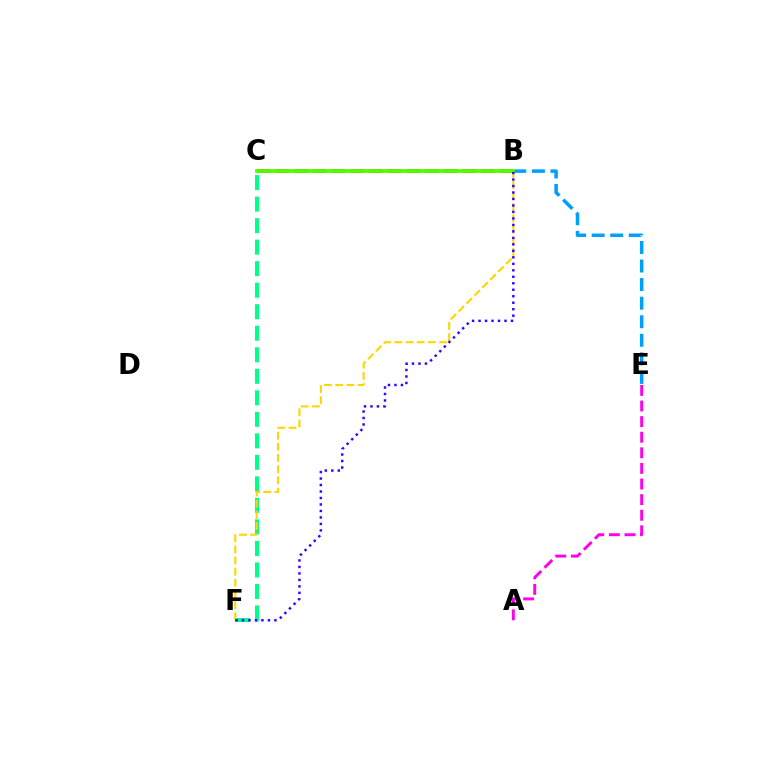{('B', 'E'): [{'color': '#009eff', 'line_style': 'dashed', 'thickness': 2.52}], ('B', 'C'): [{'color': '#ff0000', 'line_style': 'dashed', 'thickness': 2.54}, {'color': '#4fff00', 'line_style': 'solid', 'thickness': 2.69}], ('A', 'E'): [{'color': '#ff00ed', 'line_style': 'dashed', 'thickness': 2.12}], ('C', 'F'): [{'color': '#00ff86', 'line_style': 'dashed', 'thickness': 2.92}], ('B', 'F'): [{'color': '#ffd500', 'line_style': 'dashed', 'thickness': 1.52}, {'color': '#3700ff', 'line_style': 'dotted', 'thickness': 1.76}]}